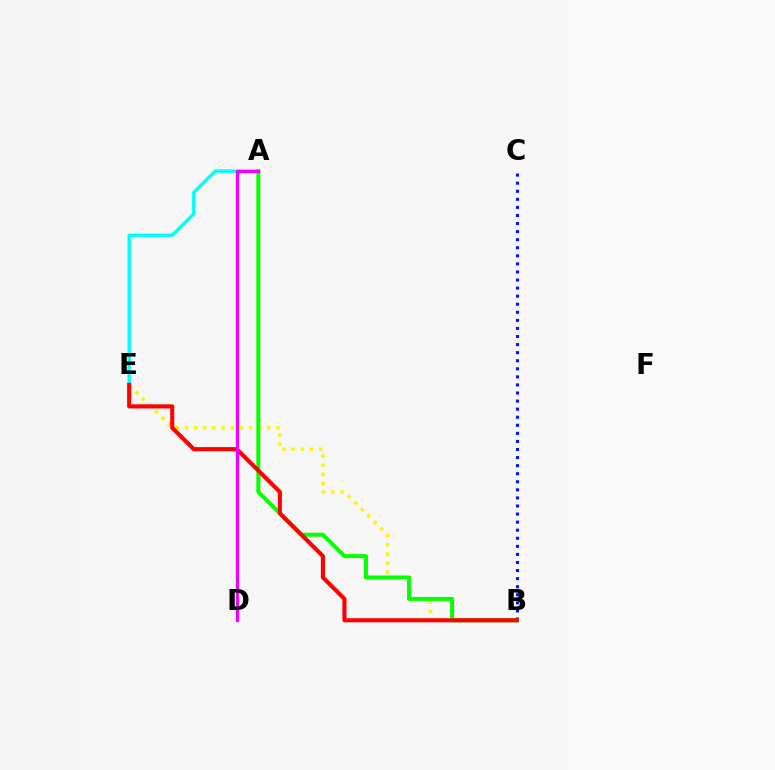{('A', 'E'): [{'color': '#00fff6', 'line_style': 'solid', 'thickness': 2.43}], ('B', 'E'): [{'color': '#fcf500', 'line_style': 'dotted', 'thickness': 2.49}, {'color': '#ff0000', 'line_style': 'solid', 'thickness': 2.96}], ('B', 'C'): [{'color': '#0010ff', 'line_style': 'dotted', 'thickness': 2.19}], ('A', 'B'): [{'color': '#08ff00', 'line_style': 'solid', 'thickness': 2.87}], ('A', 'D'): [{'color': '#ee00ff', 'line_style': 'solid', 'thickness': 2.35}]}